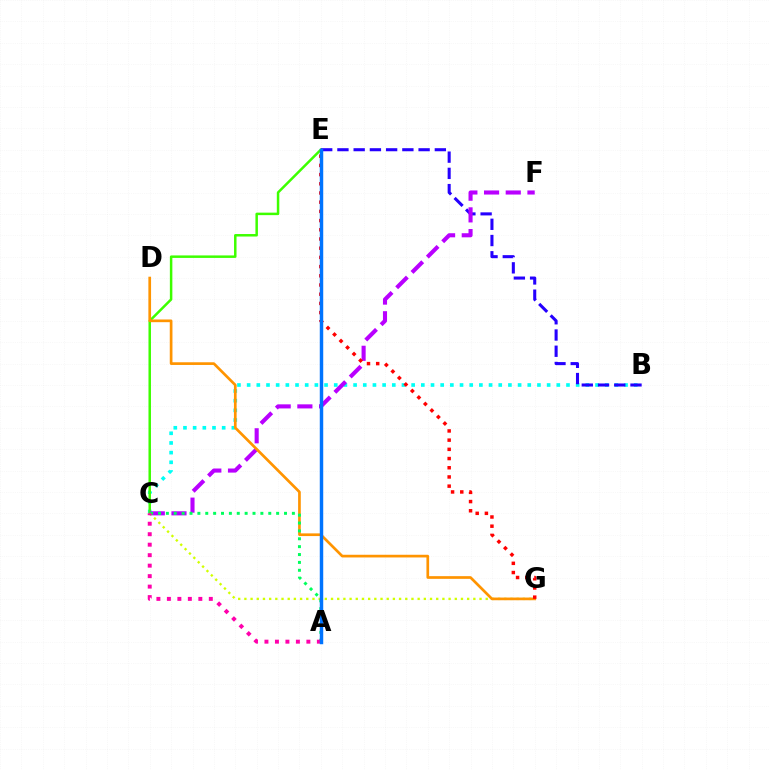{('B', 'C'): [{'color': '#00fff6', 'line_style': 'dotted', 'thickness': 2.63}], ('C', 'E'): [{'color': '#3dff00', 'line_style': 'solid', 'thickness': 1.79}], ('B', 'E'): [{'color': '#2500ff', 'line_style': 'dashed', 'thickness': 2.21}], ('C', 'F'): [{'color': '#b900ff', 'line_style': 'dashed', 'thickness': 2.95}], ('C', 'G'): [{'color': '#d1ff00', 'line_style': 'dotted', 'thickness': 1.68}], ('D', 'G'): [{'color': '#ff9400', 'line_style': 'solid', 'thickness': 1.94}], ('A', 'C'): [{'color': '#00ff5c', 'line_style': 'dotted', 'thickness': 2.14}, {'color': '#ff00ac', 'line_style': 'dotted', 'thickness': 2.85}], ('E', 'G'): [{'color': '#ff0000', 'line_style': 'dotted', 'thickness': 2.5}], ('A', 'E'): [{'color': '#0074ff', 'line_style': 'solid', 'thickness': 2.49}]}